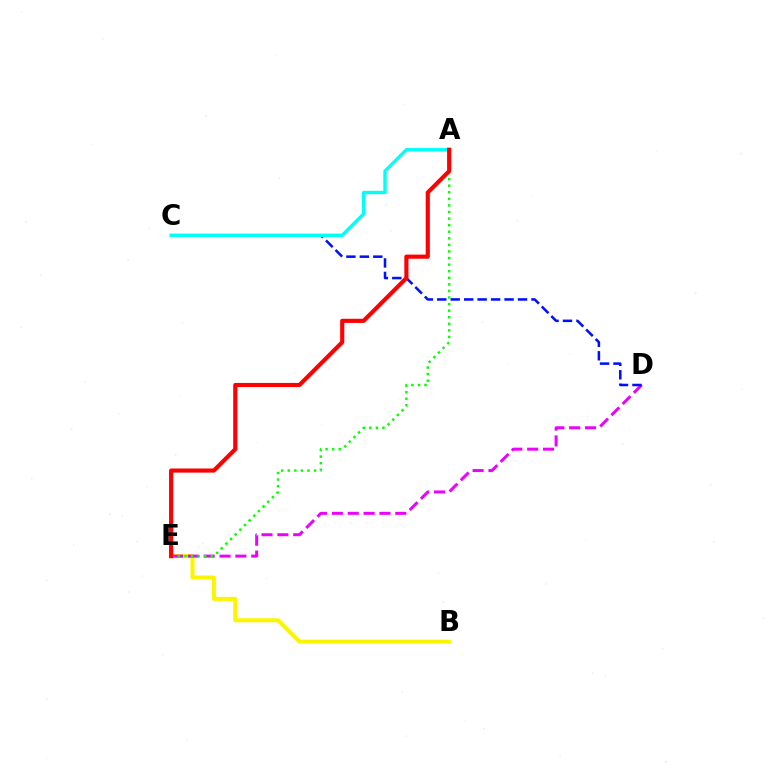{('B', 'E'): [{'color': '#fcf500', 'line_style': 'solid', 'thickness': 2.91}], ('D', 'E'): [{'color': '#ee00ff', 'line_style': 'dashed', 'thickness': 2.15}], ('C', 'D'): [{'color': '#0010ff', 'line_style': 'dashed', 'thickness': 1.83}], ('A', 'E'): [{'color': '#08ff00', 'line_style': 'dotted', 'thickness': 1.79}, {'color': '#ff0000', 'line_style': 'solid', 'thickness': 2.98}], ('A', 'C'): [{'color': '#00fff6', 'line_style': 'solid', 'thickness': 2.43}]}